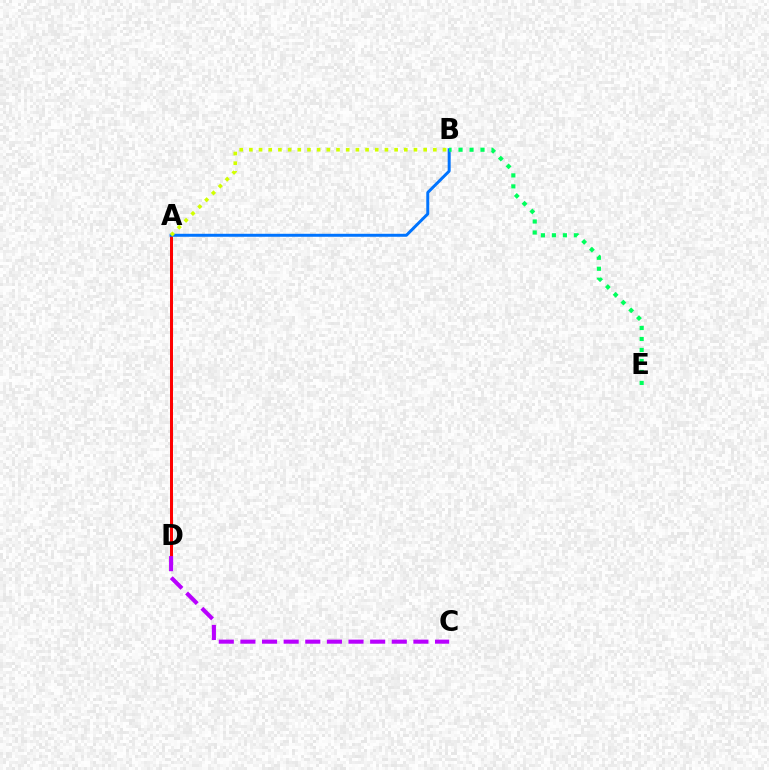{('A', 'D'): [{'color': '#ff0000', 'line_style': 'solid', 'thickness': 2.17}], ('A', 'B'): [{'color': '#0074ff', 'line_style': 'solid', 'thickness': 2.14}, {'color': '#d1ff00', 'line_style': 'dotted', 'thickness': 2.63}], ('B', 'E'): [{'color': '#00ff5c', 'line_style': 'dotted', 'thickness': 2.99}], ('C', 'D'): [{'color': '#b900ff', 'line_style': 'dashed', 'thickness': 2.94}]}